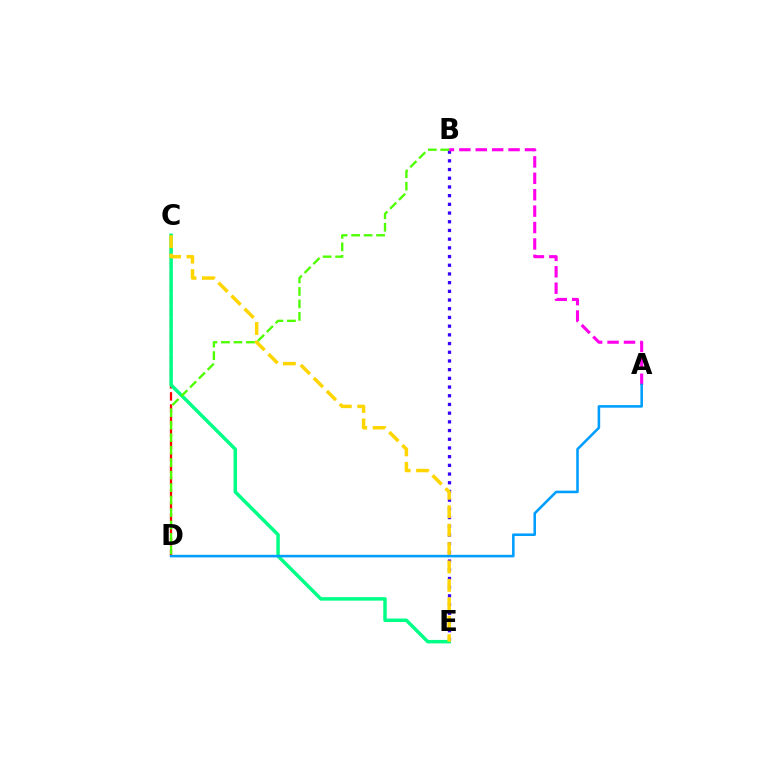{('C', 'D'): [{'color': '#ff0000', 'line_style': 'dashed', 'thickness': 1.64}], ('B', 'E'): [{'color': '#3700ff', 'line_style': 'dotted', 'thickness': 2.36}], ('C', 'E'): [{'color': '#00ff86', 'line_style': 'solid', 'thickness': 2.51}, {'color': '#ffd500', 'line_style': 'dashed', 'thickness': 2.5}], ('A', 'B'): [{'color': '#ff00ed', 'line_style': 'dashed', 'thickness': 2.23}], ('A', 'D'): [{'color': '#009eff', 'line_style': 'solid', 'thickness': 1.85}], ('B', 'D'): [{'color': '#4fff00', 'line_style': 'dashed', 'thickness': 1.69}]}